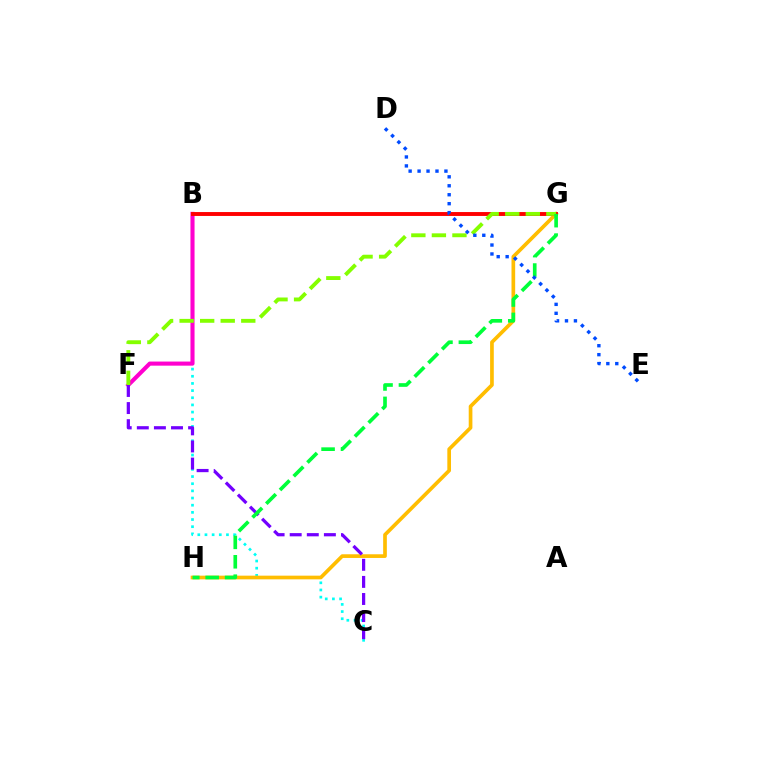{('B', 'C'): [{'color': '#00fff6', 'line_style': 'dotted', 'thickness': 1.95}], ('G', 'H'): [{'color': '#ffbd00', 'line_style': 'solid', 'thickness': 2.65}, {'color': '#00ff39', 'line_style': 'dashed', 'thickness': 2.64}], ('B', 'F'): [{'color': '#ff00cf', 'line_style': 'solid', 'thickness': 2.95}], ('B', 'G'): [{'color': '#ff0000', 'line_style': 'solid', 'thickness': 2.81}], ('C', 'F'): [{'color': '#7200ff', 'line_style': 'dashed', 'thickness': 2.32}], ('F', 'G'): [{'color': '#84ff00', 'line_style': 'dashed', 'thickness': 2.79}], ('D', 'E'): [{'color': '#004bff', 'line_style': 'dotted', 'thickness': 2.43}]}